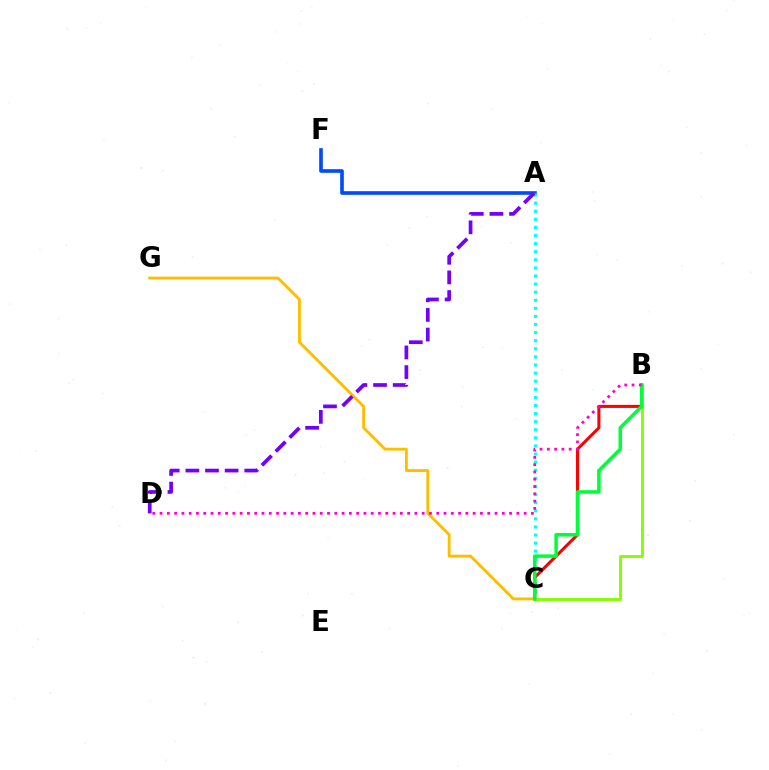{('A', 'F'): [{'color': '#004bff', 'line_style': 'solid', 'thickness': 2.62}], ('A', 'C'): [{'color': '#00fff6', 'line_style': 'dotted', 'thickness': 2.2}], ('B', 'C'): [{'color': '#ff0000', 'line_style': 'solid', 'thickness': 2.2}, {'color': '#84ff00', 'line_style': 'solid', 'thickness': 2.09}, {'color': '#00ff39', 'line_style': 'solid', 'thickness': 2.54}], ('C', 'G'): [{'color': '#ffbd00', 'line_style': 'solid', 'thickness': 2.05}], ('A', 'D'): [{'color': '#7200ff', 'line_style': 'dashed', 'thickness': 2.67}], ('B', 'D'): [{'color': '#ff00cf', 'line_style': 'dotted', 'thickness': 1.98}]}